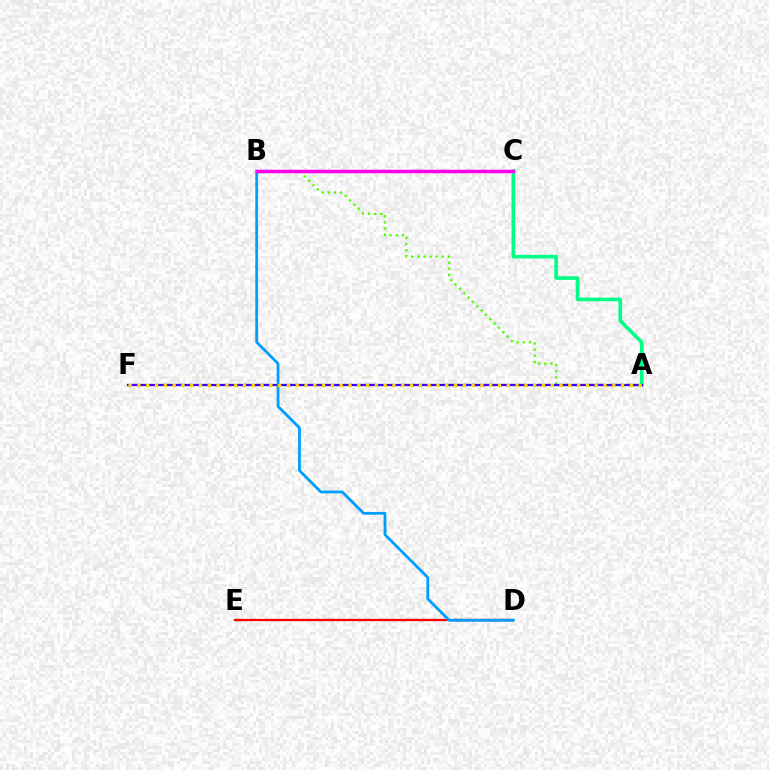{('A', 'C'): [{'color': '#00ff86', 'line_style': 'solid', 'thickness': 2.62}], ('D', 'E'): [{'color': '#ff0000', 'line_style': 'solid', 'thickness': 1.67}], ('A', 'B'): [{'color': '#4fff00', 'line_style': 'dotted', 'thickness': 1.67}], ('A', 'F'): [{'color': '#3700ff', 'line_style': 'solid', 'thickness': 1.63}, {'color': '#ffd500', 'line_style': 'dotted', 'thickness': 2.39}], ('B', 'D'): [{'color': '#009eff', 'line_style': 'solid', 'thickness': 2.01}], ('B', 'C'): [{'color': '#ff00ed', 'line_style': 'solid', 'thickness': 2.52}]}